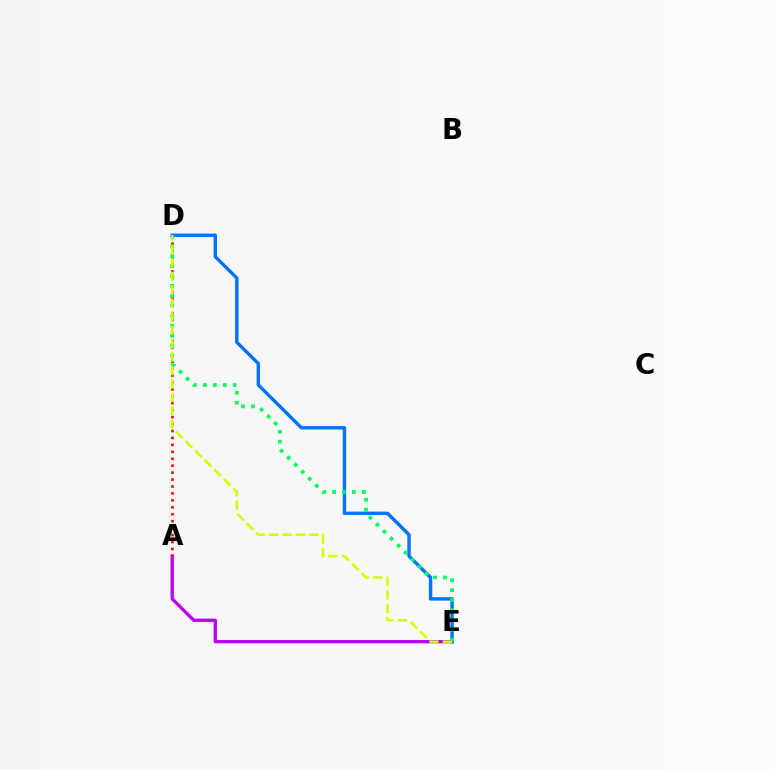{('A', 'E'): [{'color': '#b900ff', 'line_style': 'solid', 'thickness': 2.38}], ('A', 'D'): [{'color': '#ff0000', 'line_style': 'dotted', 'thickness': 1.88}], ('D', 'E'): [{'color': '#0074ff', 'line_style': 'solid', 'thickness': 2.46}, {'color': '#00ff5c', 'line_style': 'dotted', 'thickness': 2.7}, {'color': '#d1ff00', 'line_style': 'dashed', 'thickness': 1.83}]}